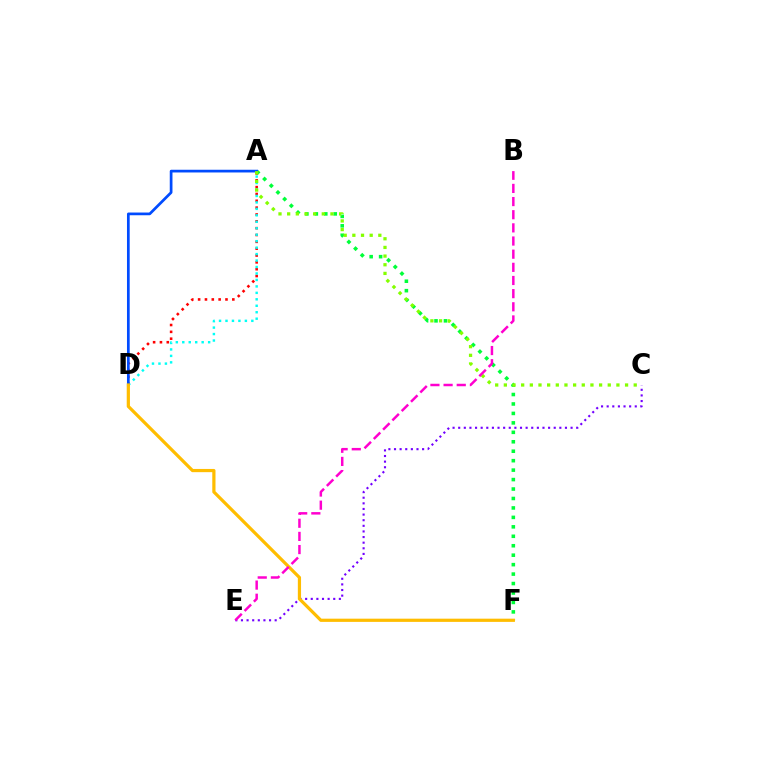{('C', 'E'): [{'color': '#7200ff', 'line_style': 'dotted', 'thickness': 1.53}], ('A', 'D'): [{'color': '#ff0000', 'line_style': 'dotted', 'thickness': 1.86}, {'color': '#00fff6', 'line_style': 'dotted', 'thickness': 1.76}, {'color': '#004bff', 'line_style': 'solid', 'thickness': 1.95}], ('A', 'F'): [{'color': '#00ff39', 'line_style': 'dotted', 'thickness': 2.57}], ('D', 'F'): [{'color': '#ffbd00', 'line_style': 'solid', 'thickness': 2.31}], ('A', 'C'): [{'color': '#84ff00', 'line_style': 'dotted', 'thickness': 2.35}], ('B', 'E'): [{'color': '#ff00cf', 'line_style': 'dashed', 'thickness': 1.79}]}